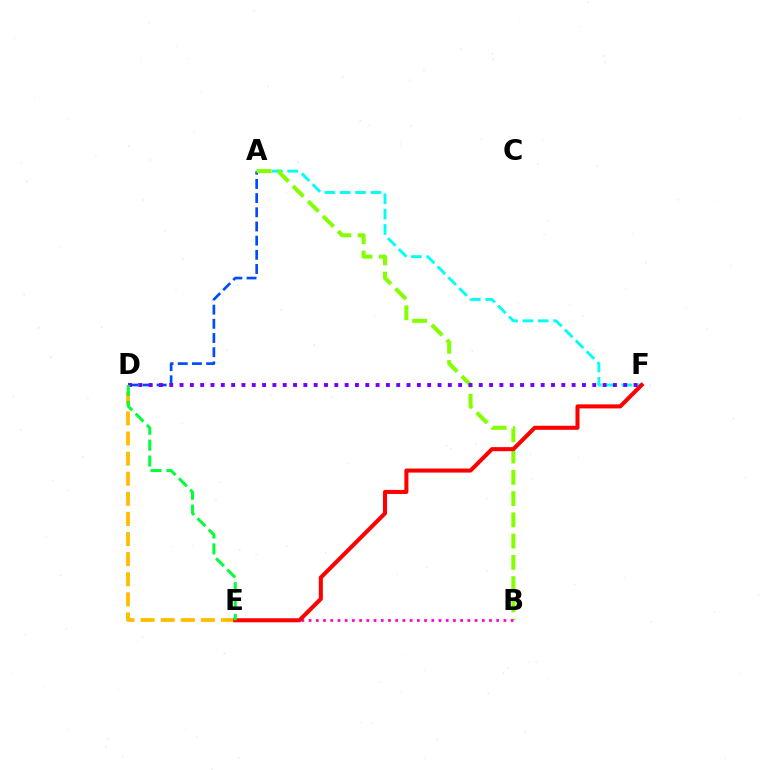{('A', 'D'): [{'color': '#004bff', 'line_style': 'dashed', 'thickness': 1.93}], ('A', 'F'): [{'color': '#00fff6', 'line_style': 'dashed', 'thickness': 2.08}], ('A', 'B'): [{'color': '#84ff00', 'line_style': 'dashed', 'thickness': 2.89}], ('D', 'E'): [{'color': '#ffbd00', 'line_style': 'dashed', 'thickness': 2.73}, {'color': '#00ff39', 'line_style': 'dashed', 'thickness': 2.16}], ('B', 'E'): [{'color': '#ff00cf', 'line_style': 'dotted', 'thickness': 1.96}], ('E', 'F'): [{'color': '#ff0000', 'line_style': 'solid', 'thickness': 2.92}], ('D', 'F'): [{'color': '#7200ff', 'line_style': 'dotted', 'thickness': 2.8}]}